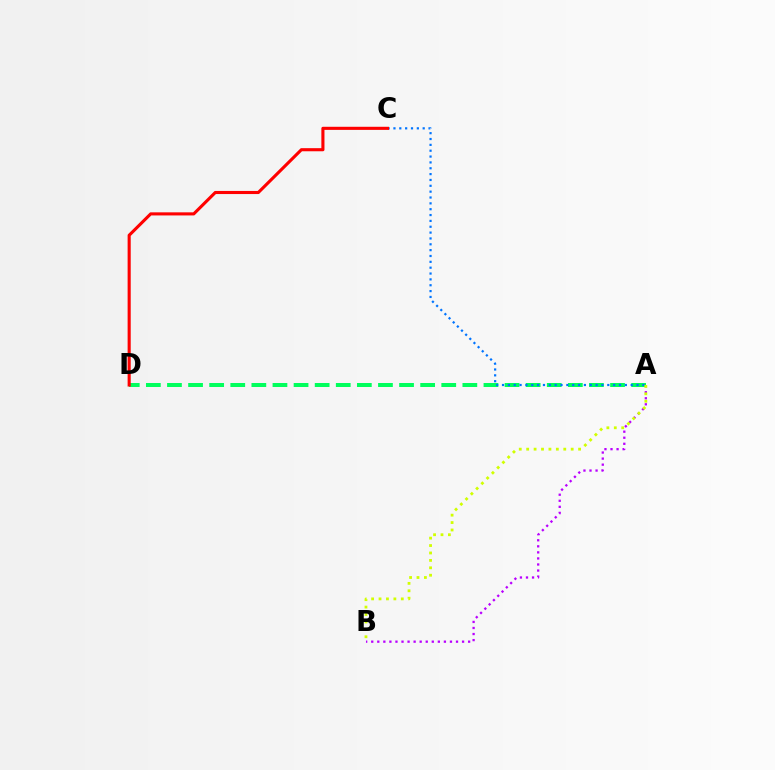{('A', 'B'): [{'color': '#b900ff', 'line_style': 'dotted', 'thickness': 1.65}, {'color': '#d1ff00', 'line_style': 'dotted', 'thickness': 2.02}], ('A', 'D'): [{'color': '#00ff5c', 'line_style': 'dashed', 'thickness': 2.87}], ('A', 'C'): [{'color': '#0074ff', 'line_style': 'dotted', 'thickness': 1.59}], ('C', 'D'): [{'color': '#ff0000', 'line_style': 'solid', 'thickness': 2.23}]}